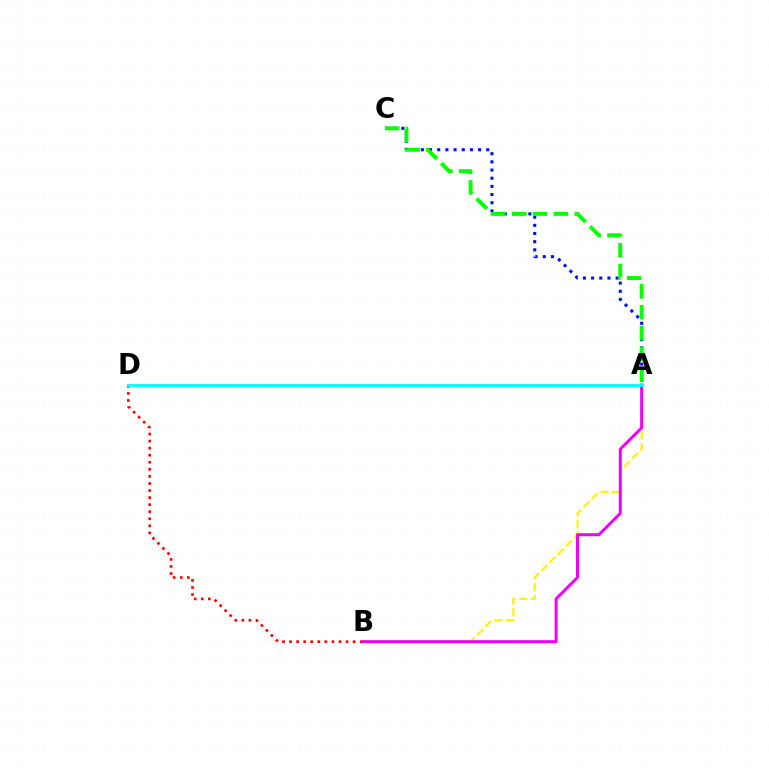{('B', 'D'): [{'color': '#ff0000', 'line_style': 'dotted', 'thickness': 1.92}], ('A', 'B'): [{'color': '#fcf500', 'line_style': 'dashed', 'thickness': 1.57}, {'color': '#ee00ff', 'line_style': 'solid', 'thickness': 2.17}], ('A', 'C'): [{'color': '#0010ff', 'line_style': 'dotted', 'thickness': 2.22}, {'color': '#08ff00', 'line_style': 'dashed', 'thickness': 2.83}], ('A', 'D'): [{'color': '#00fff6', 'line_style': 'solid', 'thickness': 2.06}]}